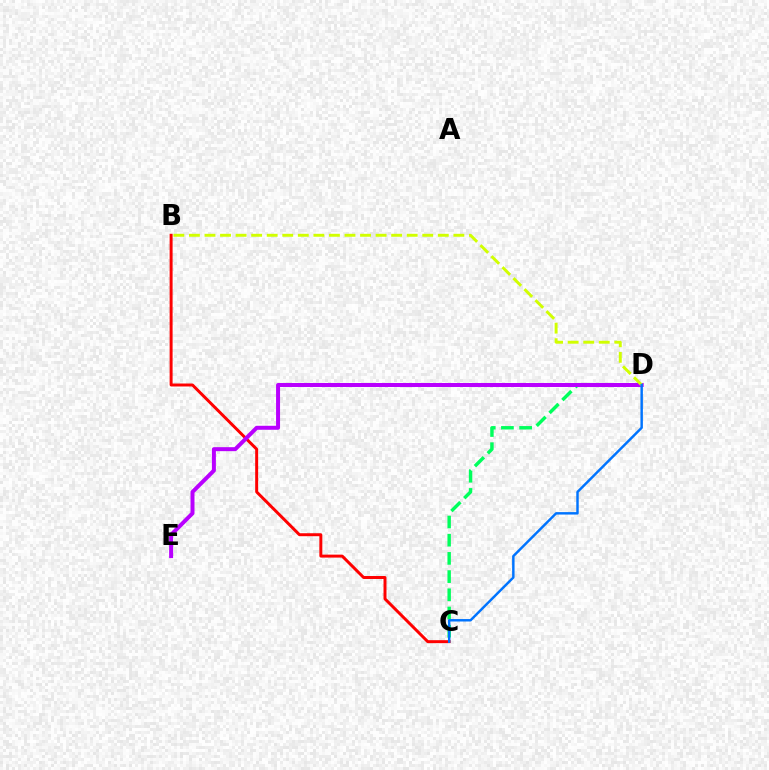{('B', 'C'): [{'color': '#ff0000', 'line_style': 'solid', 'thickness': 2.14}], ('C', 'D'): [{'color': '#00ff5c', 'line_style': 'dashed', 'thickness': 2.47}, {'color': '#0074ff', 'line_style': 'solid', 'thickness': 1.76}], ('D', 'E'): [{'color': '#b900ff', 'line_style': 'solid', 'thickness': 2.87}], ('B', 'D'): [{'color': '#d1ff00', 'line_style': 'dashed', 'thickness': 2.11}]}